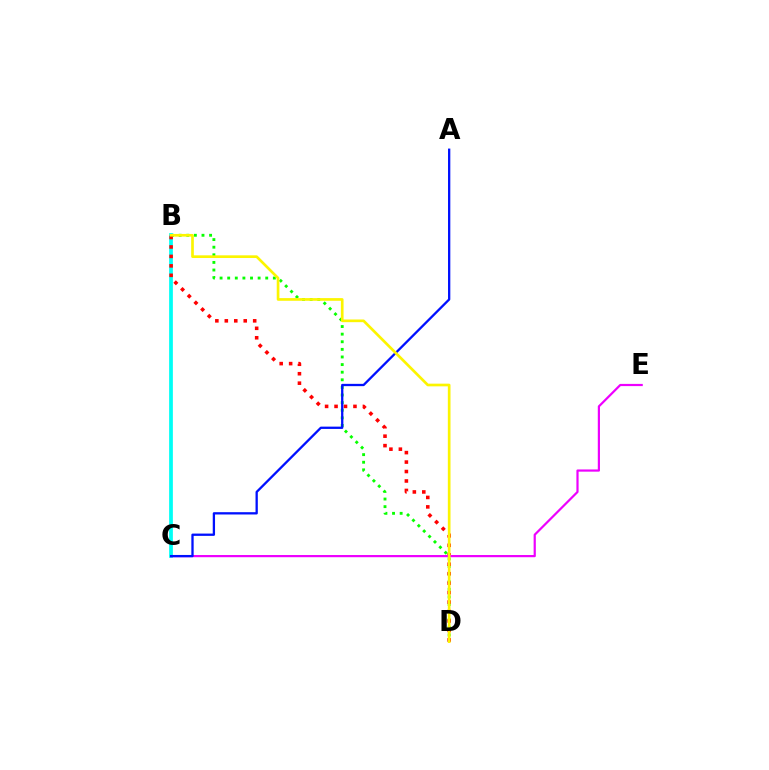{('B', 'D'): [{'color': '#08ff00', 'line_style': 'dotted', 'thickness': 2.07}, {'color': '#ff0000', 'line_style': 'dotted', 'thickness': 2.57}, {'color': '#fcf500', 'line_style': 'solid', 'thickness': 1.93}], ('B', 'C'): [{'color': '#00fff6', 'line_style': 'solid', 'thickness': 2.69}], ('C', 'E'): [{'color': '#ee00ff', 'line_style': 'solid', 'thickness': 1.59}], ('A', 'C'): [{'color': '#0010ff', 'line_style': 'solid', 'thickness': 1.65}]}